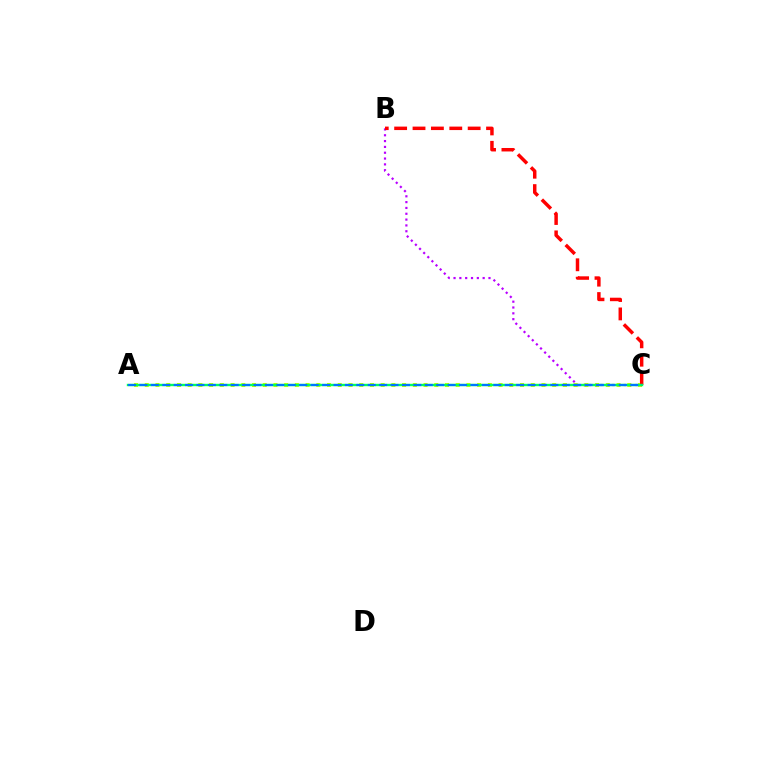{('A', 'C'): [{'color': '#d1ff00', 'line_style': 'dotted', 'thickness': 2.91}, {'color': '#00ff5c', 'line_style': 'solid', 'thickness': 1.73}, {'color': '#0074ff', 'line_style': 'dashed', 'thickness': 1.55}], ('B', 'C'): [{'color': '#b900ff', 'line_style': 'dotted', 'thickness': 1.58}, {'color': '#ff0000', 'line_style': 'dashed', 'thickness': 2.5}]}